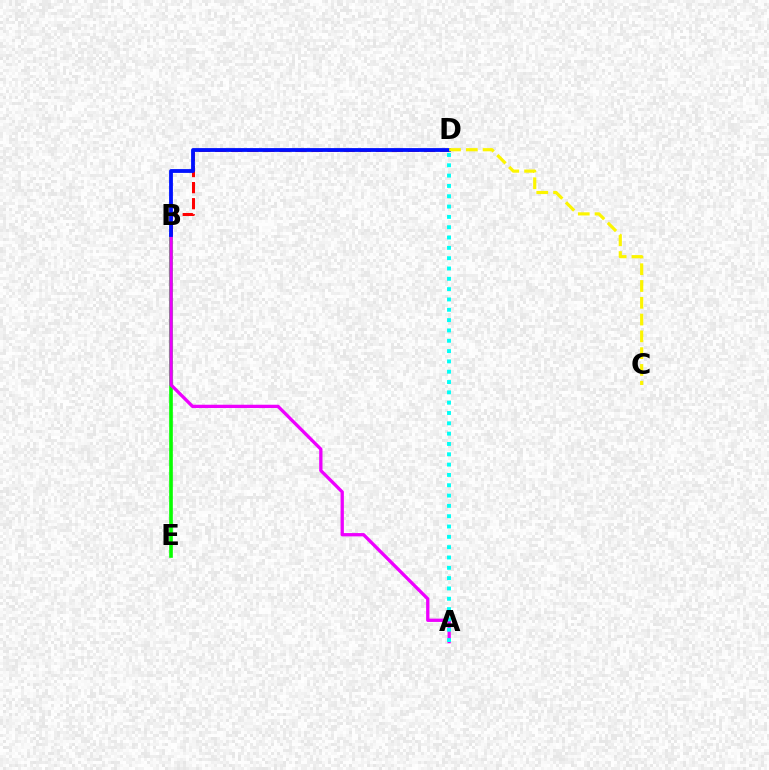{('B', 'E'): [{'color': '#08ff00', 'line_style': 'solid', 'thickness': 2.62}], ('B', 'D'): [{'color': '#ff0000', 'line_style': 'dashed', 'thickness': 2.18}, {'color': '#0010ff', 'line_style': 'solid', 'thickness': 2.74}], ('A', 'B'): [{'color': '#ee00ff', 'line_style': 'solid', 'thickness': 2.38}], ('A', 'D'): [{'color': '#00fff6', 'line_style': 'dotted', 'thickness': 2.8}], ('C', 'D'): [{'color': '#fcf500', 'line_style': 'dashed', 'thickness': 2.28}]}